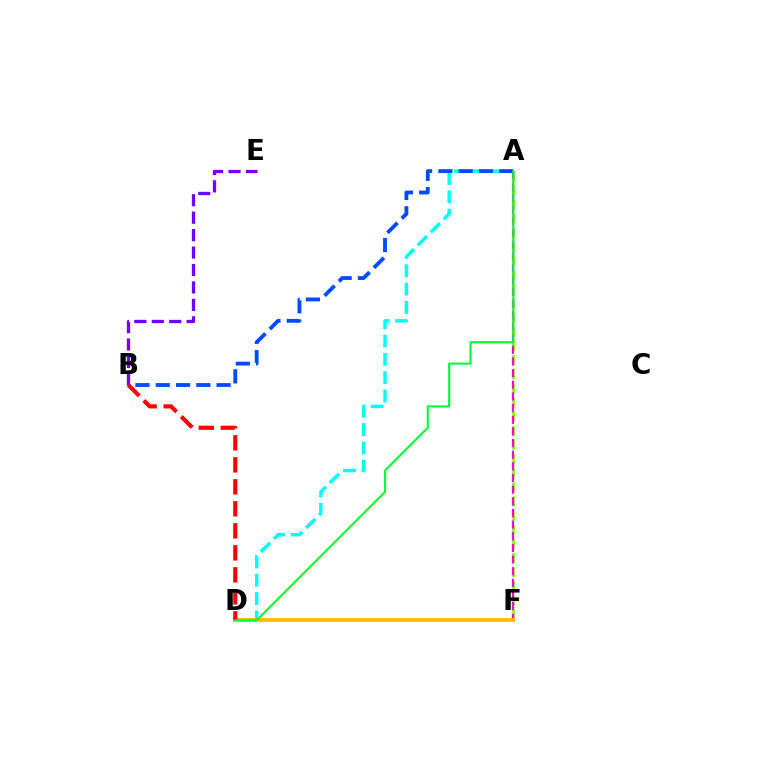{('A', 'D'): [{'color': '#00fff6', 'line_style': 'dashed', 'thickness': 2.49}, {'color': '#00ff39', 'line_style': 'solid', 'thickness': 1.53}], ('B', 'E'): [{'color': '#7200ff', 'line_style': 'dashed', 'thickness': 2.37}], ('A', 'F'): [{'color': '#84ff00', 'line_style': 'dashed', 'thickness': 1.92}, {'color': '#ff00cf', 'line_style': 'dashed', 'thickness': 1.58}], ('A', 'B'): [{'color': '#004bff', 'line_style': 'dashed', 'thickness': 2.76}], ('D', 'F'): [{'color': '#ffbd00', 'line_style': 'solid', 'thickness': 2.8}], ('B', 'D'): [{'color': '#ff0000', 'line_style': 'dashed', 'thickness': 2.99}]}